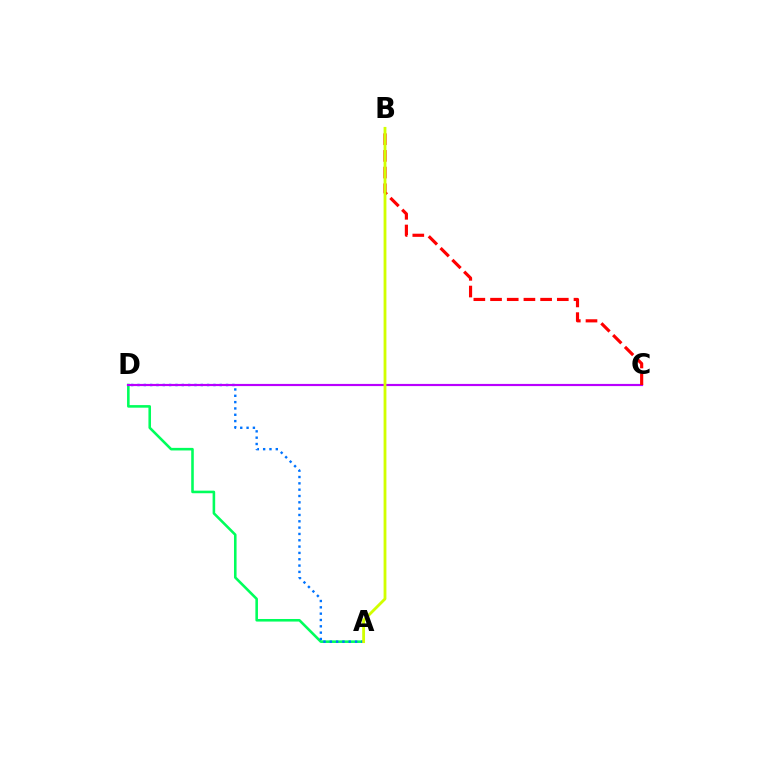{('A', 'D'): [{'color': '#00ff5c', 'line_style': 'solid', 'thickness': 1.86}, {'color': '#0074ff', 'line_style': 'dotted', 'thickness': 1.72}], ('C', 'D'): [{'color': '#b900ff', 'line_style': 'solid', 'thickness': 1.56}], ('B', 'C'): [{'color': '#ff0000', 'line_style': 'dashed', 'thickness': 2.27}], ('A', 'B'): [{'color': '#d1ff00', 'line_style': 'solid', 'thickness': 2.03}]}